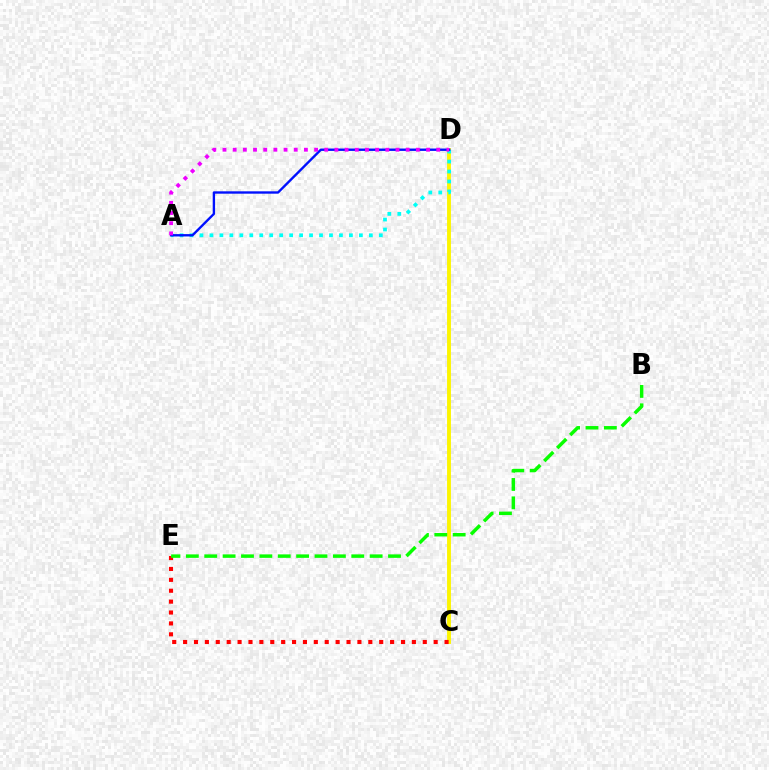{('C', 'D'): [{'color': '#fcf500', 'line_style': 'solid', 'thickness': 2.8}], ('C', 'E'): [{'color': '#ff0000', 'line_style': 'dotted', 'thickness': 2.96}], ('A', 'D'): [{'color': '#00fff6', 'line_style': 'dotted', 'thickness': 2.71}, {'color': '#0010ff', 'line_style': 'solid', 'thickness': 1.7}, {'color': '#ee00ff', 'line_style': 'dotted', 'thickness': 2.77}], ('B', 'E'): [{'color': '#08ff00', 'line_style': 'dashed', 'thickness': 2.5}]}